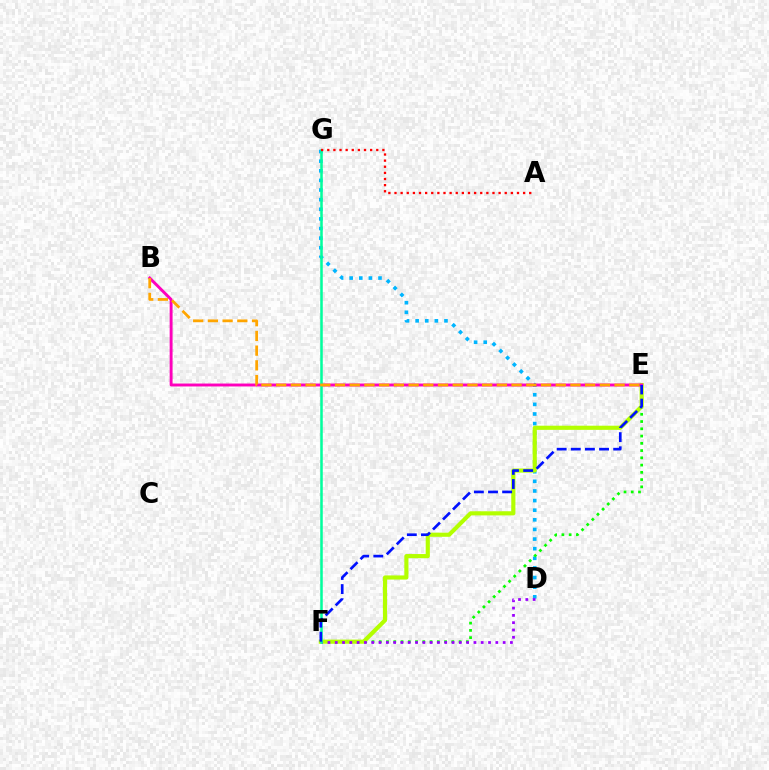{('D', 'G'): [{'color': '#00b5ff', 'line_style': 'dotted', 'thickness': 2.61}], ('E', 'F'): [{'color': '#08ff00', 'line_style': 'dotted', 'thickness': 1.97}, {'color': '#b3ff00', 'line_style': 'solid', 'thickness': 2.98}, {'color': '#0010ff', 'line_style': 'dashed', 'thickness': 1.92}], ('B', 'E'): [{'color': '#ff00bd', 'line_style': 'solid', 'thickness': 2.1}, {'color': '#ffa500', 'line_style': 'dashed', 'thickness': 2.0}], ('D', 'F'): [{'color': '#9b00ff', 'line_style': 'dotted', 'thickness': 1.98}], ('F', 'G'): [{'color': '#00ff9d', 'line_style': 'solid', 'thickness': 1.82}], ('A', 'G'): [{'color': '#ff0000', 'line_style': 'dotted', 'thickness': 1.66}]}